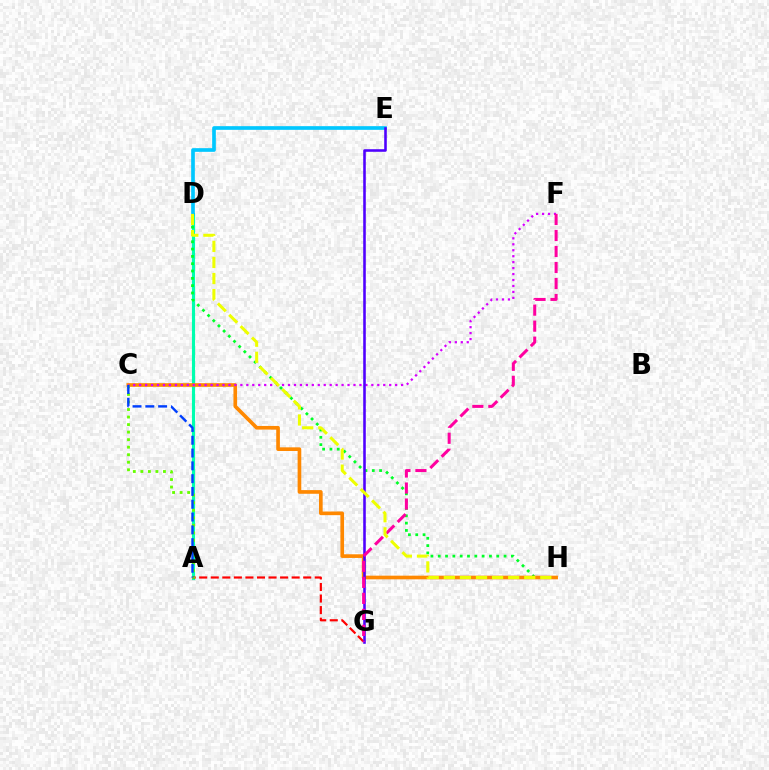{('A', 'D'): [{'color': '#00ffaf', 'line_style': 'solid', 'thickness': 2.25}], ('D', 'E'): [{'color': '#00c7ff', 'line_style': 'solid', 'thickness': 2.64}], ('D', 'H'): [{'color': '#00ff27', 'line_style': 'dotted', 'thickness': 1.99}, {'color': '#eeff00', 'line_style': 'dashed', 'thickness': 2.18}], ('C', 'H'): [{'color': '#ff8800', 'line_style': 'solid', 'thickness': 2.63}], ('C', 'F'): [{'color': '#d600ff', 'line_style': 'dotted', 'thickness': 1.62}], ('A', 'G'): [{'color': '#ff0000', 'line_style': 'dashed', 'thickness': 1.57}], ('A', 'C'): [{'color': '#66ff00', 'line_style': 'dotted', 'thickness': 2.05}, {'color': '#003fff', 'line_style': 'dashed', 'thickness': 1.74}], ('E', 'G'): [{'color': '#4f00ff', 'line_style': 'solid', 'thickness': 1.85}], ('F', 'G'): [{'color': '#ff00a0', 'line_style': 'dashed', 'thickness': 2.17}]}